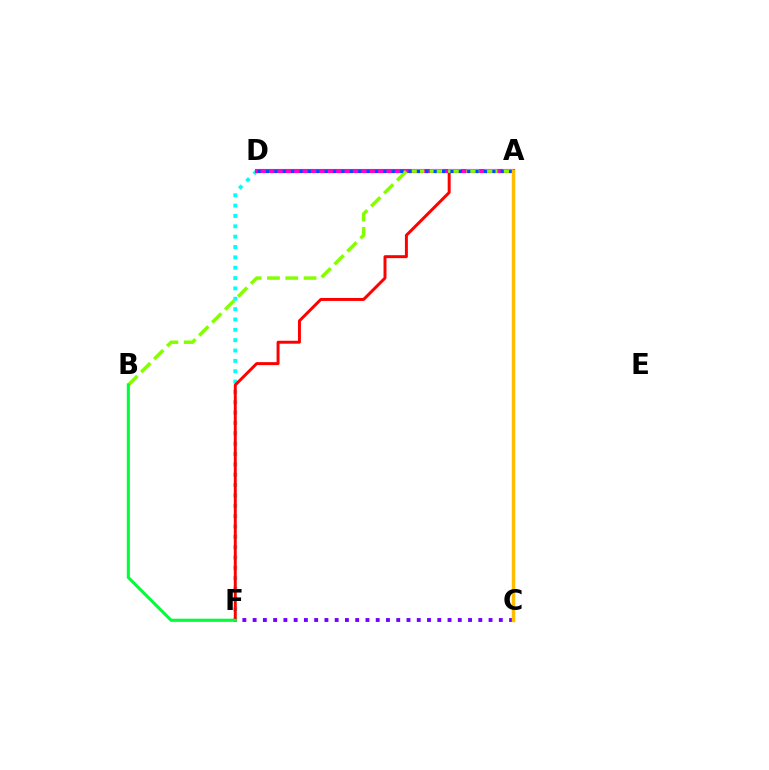{('D', 'F'): [{'color': '#00fff6', 'line_style': 'dotted', 'thickness': 2.81}], ('A', 'F'): [{'color': '#ff0000', 'line_style': 'solid', 'thickness': 2.13}], ('C', 'F'): [{'color': '#7200ff', 'line_style': 'dotted', 'thickness': 2.79}], ('A', 'D'): [{'color': '#ff00cf', 'line_style': 'solid', 'thickness': 2.97}, {'color': '#004bff', 'line_style': 'dotted', 'thickness': 2.28}], ('A', 'B'): [{'color': '#84ff00', 'line_style': 'dashed', 'thickness': 2.49}], ('B', 'F'): [{'color': '#00ff39', 'line_style': 'solid', 'thickness': 2.24}], ('A', 'C'): [{'color': '#ffbd00', 'line_style': 'solid', 'thickness': 2.47}]}